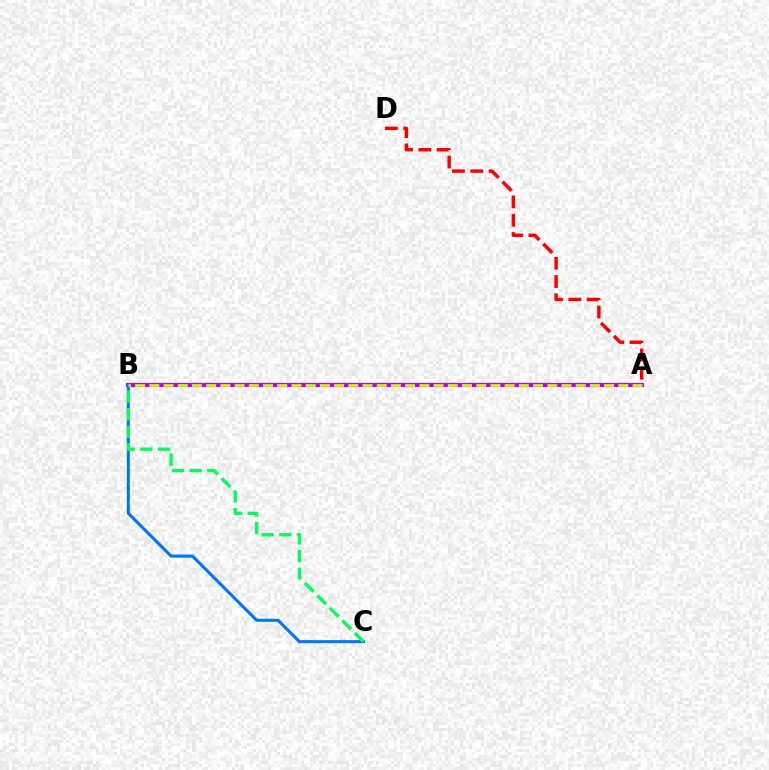{('A', 'B'): [{'color': '#b900ff', 'line_style': 'solid', 'thickness': 2.99}, {'color': '#d1ff00', 'line_style': 'dashed', 'thickness': 1.93}], ('B', 'C'): [{'color': '#0074ff', 'line_style': 'solid', 'thickness': 2.18}, {'color': '#00ff5c', 'line_style': 'dashed', 'thickness': 2.4}], ('A', 'D'): [{'color': '#ff0000', 'line_style': 'dashed', 'thickness': 2.49}]}